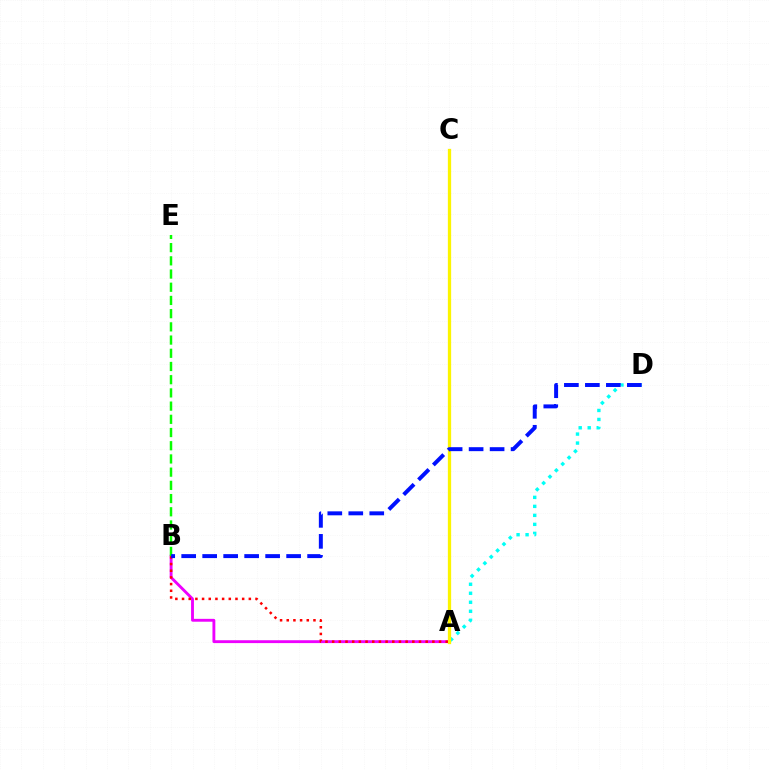{('A', 'B'): [{'color': '#ee00ff', 'line_style': 'solid', 'thickness': 2.06}, {'color': '#ff0000', 'line_style': 'dotted', 'thickness': 1.82}], ('A', 'D'): [{'color': '#00fff6', 'line_style': 'dotted', 'thickness': 2.45}], ('A', 'C'): [{'color': '#fcf500', 'line_style': 'solid', 'thickness': 2.36}], ('B', 'E'): [{'color': '#08ff00', 'line_style': 'dashed', 'thickness': 1.79}], ('B', 'D'): [{'color': '#0010ff', 'line_style': 'dashed', 'thickness': 2.85}]}